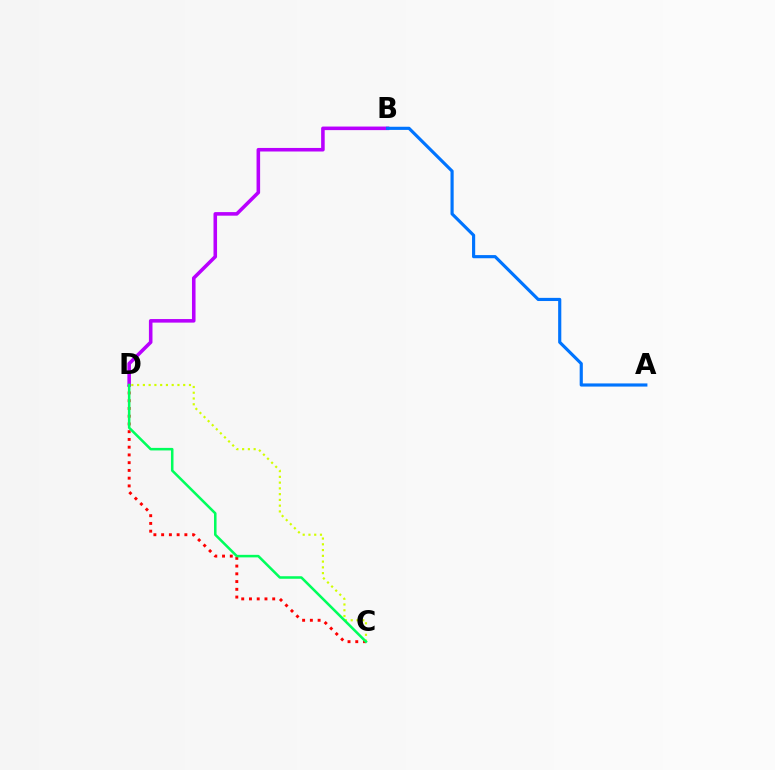{('C', 'D'): [{'color': '#ff0000', 'line_style': 'dotted', 'thickness': 2.1}, {'color': '#d1ff00', 'line_style': 'dotted', 'thickness': 1.57}, {'color': '#00ff5c', 'line_style': 'solid', 'thickness': 1.83}], ('B', 'D'): [{'color': '#b900ff', 'line_style': 'solid', 'thickness': 2.57}], ('A', 'B'): [{'color': '#0074ff', 'line_style': 'solid', 'thickness': 2.27}]}